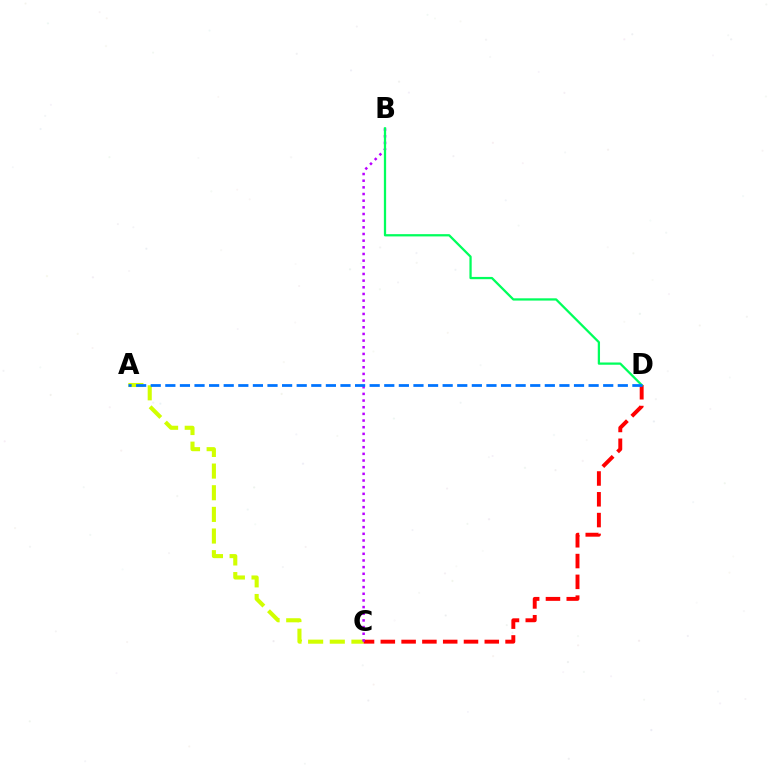{('A', 'C'): [{'color': '#d1ff00', 'line_style': 'dashed', 'thickness': 2.94}], ('C', 'D'): [{'color': '#ff0000', 'line_style': 'dashed', 'thickness': 2.82}], ('B', 'C'): [{'color': '#b900ff', 'line_style': 'dotted', 'thickness': 1.81}], ('B', 'D'): [{'color': '#00ff5c', 'line_style': 'solid', 'thickness': 1.63}], ('A', 'D'): [{'color': '#0074ff', 'line_style': 'dashed', 'thickness': 1.98}]}